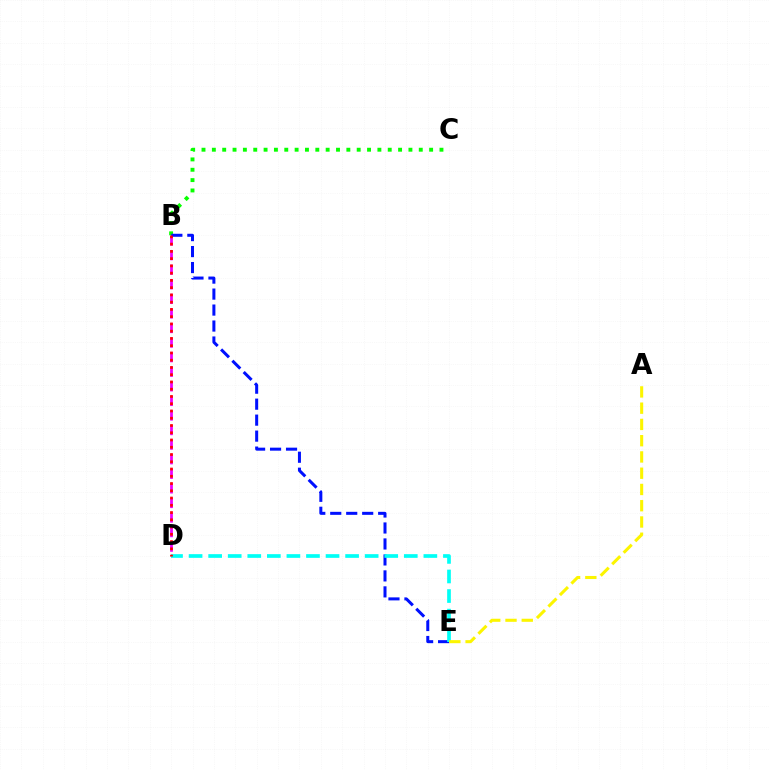{('B', 'D'): [{'color': '#ee00ff', 'line_style': 'dashed', 'thickness': 1.98}, {'color': '#ff0000', 'line_style': 'dotted', 'thickness': 1.97}], ('B', 'C'): [{'color': '#08ff00', 'line_style': 'dotted', 'thickness': 2.81}], ('B', 'E'): [{'color': '#0010ff', 'line_style': 'dashed', 'thickness': 2.17}], ('D', 'E'): [{'color': '#00fff6', 'line_style': 'dashed', 'thickness': 2.66}], ('A', 'E'): [{'color': '#fcf500', 'line_style': 'dashed', 'thickness': 2.21}]}